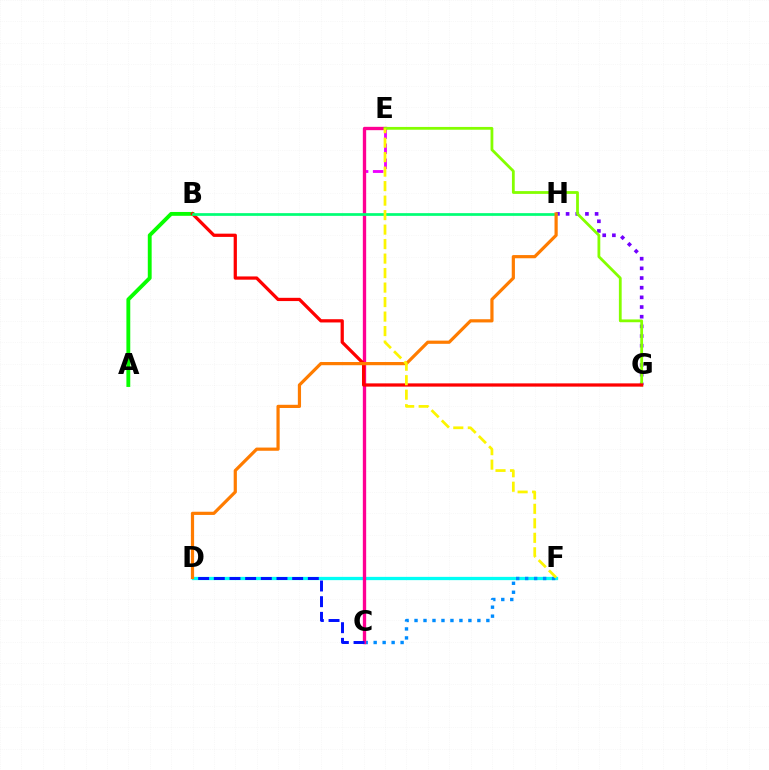{('D', 'F'): [{'color': '#00fff6', 'line_style': 'solid', 'thickness': 2.36}], ('C', 'F'): [{'color': '#008cff', 'line_style': 'dotted', 'thickness': 2.44}], ('C', 'E'): [{'color': '#ee00ff', 'line_style': 'dashed', 'thickness': 2.04}, {'color': '#ff0094', 'line_style': 'solid', 'thickness': 2.4}], ('C', 'D'): [{'color': '#0010ff', 'line_style': 'dashed', 'thickness': 2.13}], ('A', 'B'): [{'color': '#08ff00', 'line_style': 'solid', 'thickness': 2.78}], ('G', 'H'): [{'color': '#7200ff', 'line_style': 'dotted', 'thickness': 2.63}], ('E', 'G'): [{'color': '#84ff00', 'line_style': 'solid', 'thickness': 2.01}], ('B', 'G'): [{'color': '#ff0000', 'line_style': 'solid', 'thickness': 2.34}], ('B', 'H'): [{'color': '#00ff74', 'line_style': 'solid', 'thickness': 1.96}], ('D', 'H'): [{'color': '#ff7c00', 'line_style': 'solid', 'thickness': 2.3}], ('E', 'F'): [{'color': '#fcf500', 'line_style': 'dashed', 'thickness': 1.97}]}